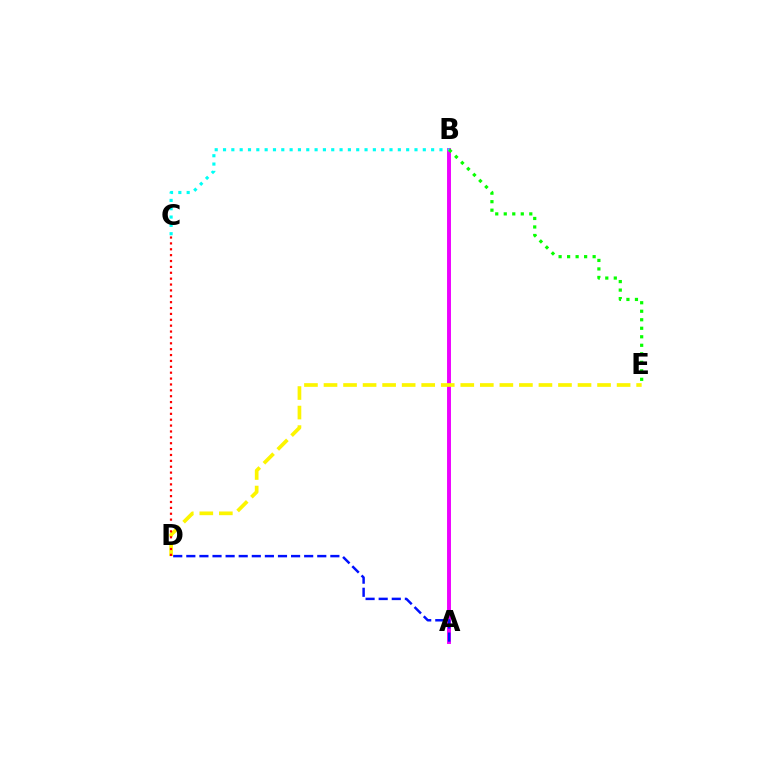{('A', 'B'): [{'color': '#ee00ff', 'line_style': 'solid', 'thickness': 2.82}], ('B', 'C'): [{'color': '#00fff6', 'line_style': 'dotted', 'thickness': 2.26}], ('D', 'E'): [{'color': '#fcf500', 'line_style': 'dashed', 'thickness': 2.65}], ('B', 'E'): [{'color': '#08ff00', 'line_style': 'dotted', 'thickness': 2.31}], ('C', 'D'): [{'color': '#ff0000', 'line_style': 'dotted', 'thickness': 1.6}], ('A', 'D'): [{'color': '#0010ff', 'line_style': 'dashed', 'thickness': 1.78}]}